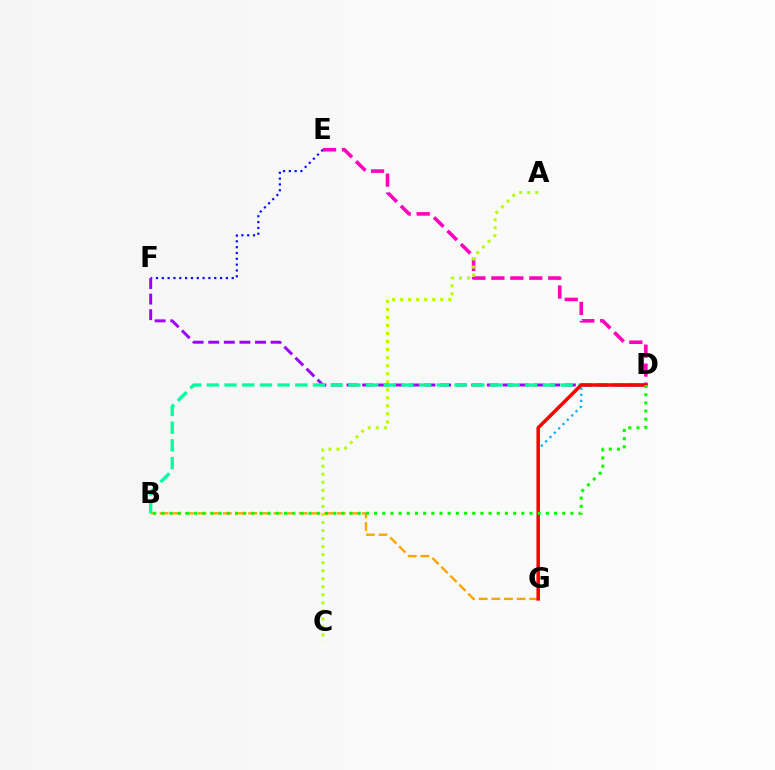{('E', 'F'): [{'color': '#0010ff', 'line_style': 'dotted', 'thickness': 1.58}], ('D', 'E'): [{'color': '#ff00bd', 'line_style': 'dashed', 'thickness': 2.57}], ('D', 'F'): [{'color': '#9b00ff', 'line_style': 'dashed', 'thickness': 2.12}], ('A', 'C'): [{'color': '#b3ff00', 'line_style': 'dotted', 'thickness': 2.18}], ('B', 'G'): [{'color': '#ffa500', 'line_style': 'dashed', 'thickness': 1.72}], ('B', 'D'): [{'color': '#00ff9d', 'line_style': 'dashed', 'thickness': 2.4}, {'color': '#08ff00', 'line_style': 'dotted', 'thickness': 2.22}], ('D', 'G'): [{'color': '#00b5ff', 'line_style': 'dotted', 'thickness': 1.66}, {'color': '#ff0000', 'line_style': 'solid', 'thickness': 2.52}]}